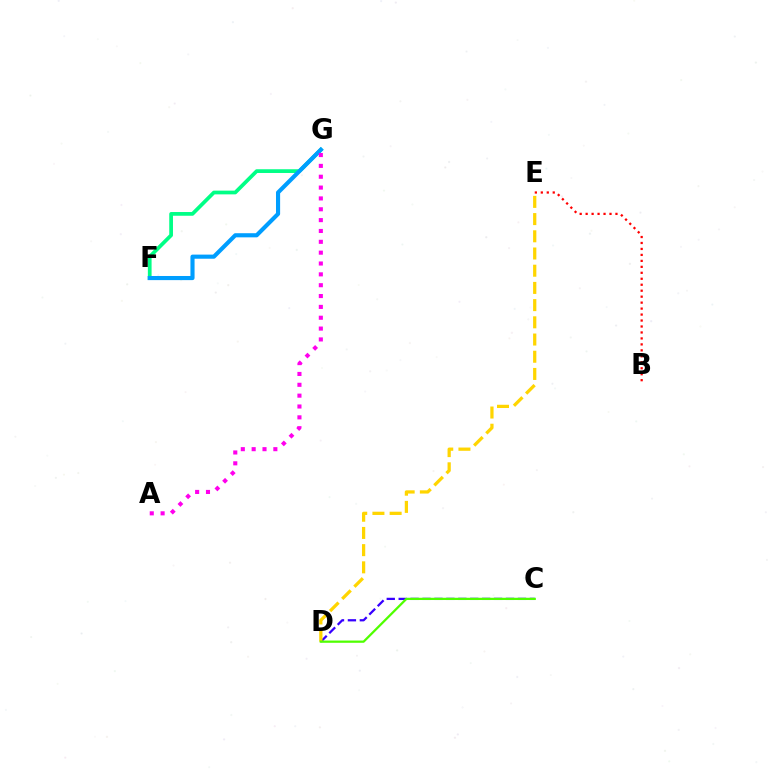{('C', 'D'): [{'color': '#3700ff', 'line_style': 'dashed', 'thickness': 1.62}, {'color': '#4fff00', 'line_style': 'solid', 'thickness': 1.62}], ('B', 'E'): [{'color': '#ff0000', 'line_style': 'dotted', 'thickness': 1.62}], ('D', 'E'): [{'color': '#ffd500', 'line_style': 'dashed', 'thickness': 2.34}], ('F', 'G'): [{'color': '#00ff86', 'line_style': 'solid', 'thickness': 2.68}, {'color': '#009eff', 'line_style': 'solid', 'thickness': 2.97}], ('A', 'G'): [{'color': '#ff00ed', 'line_style': 'dotted', 'thickness': 2.95}]}